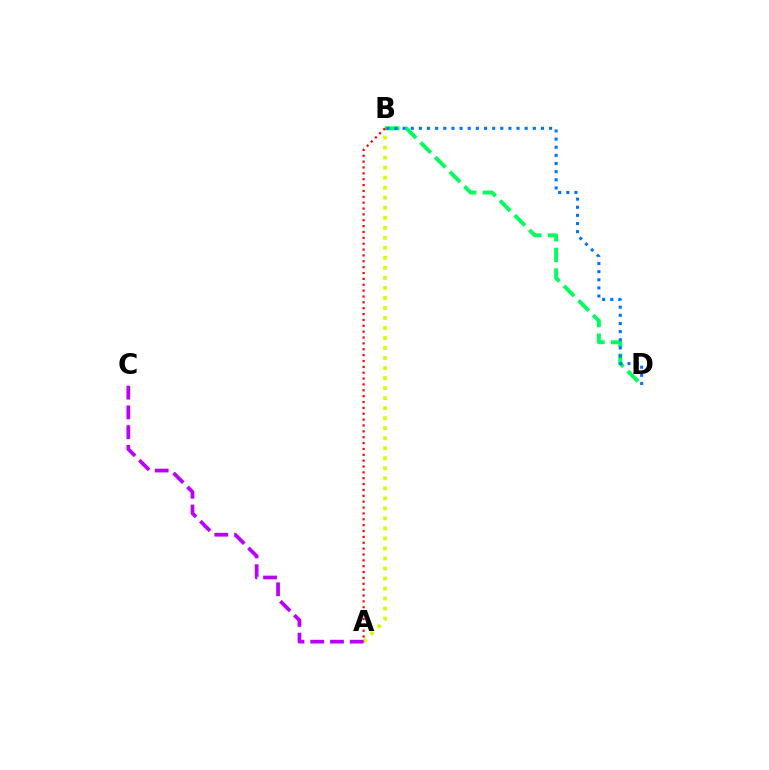{('A', 'B'): [{'color': '#d1ff00', 'line_style': 'dotted', 'thickness': 2.72}, {'color': '#ff0000', 'line_style': 'dotted', 'thickness': 1.59}], ('A', 'C'): [{'color': '#b900ff', 'line_style': 'dashed', 'thickness': 2.68}], ('B', 'D'): [{'color': '#00ff5c', 'line_style': 'dashed', 'thickness': 2.81}, {'color': '#0074ff', 'line_style': 'dotted', 'thickness': 2.21}]}